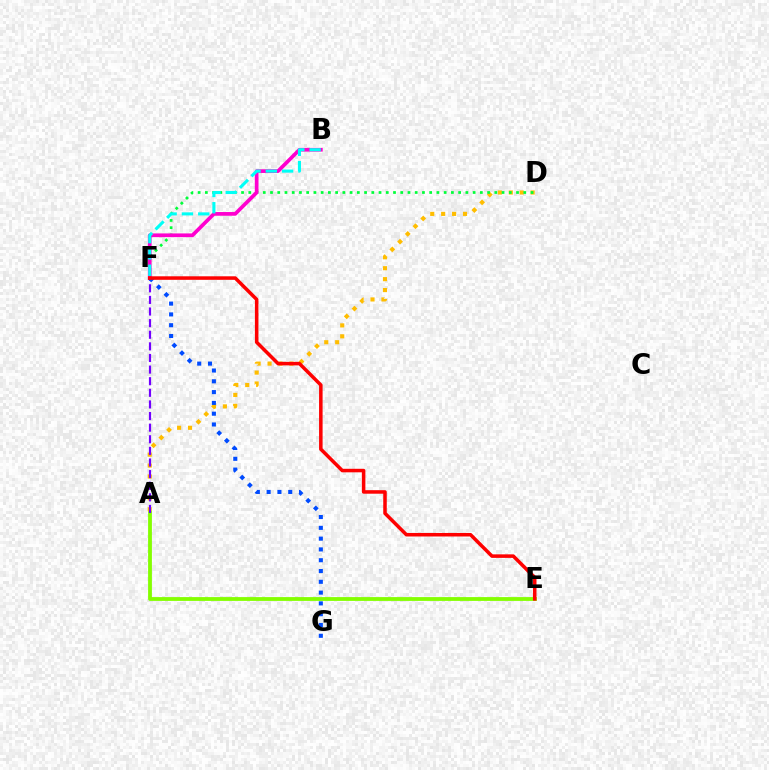{('A', 'D'): [{'color': '#ffbd00', 'line_style': 'dotted', 'thickness': 2.97}], ('D', 'F'): [{'color': '#00ff39', 'line_style': 'dotted', 'thickness': 1.97}], ('B', 'F'): [{'color': '#ff00cf', 'line_style': 'solid', 'thickness': 2.67}, {'color': '#00fff6', 'line_style': 'dashed', 'thickness': 2.21}], ('A', 'E'): [{'color': '#84ff00', 'line_style': 'solid', 'thickness': 2.74}], ('A', 'F'): [{'color': '#7200ff', 'line_style': 'dashed', 'thickness': 1.58}], ('F', 'G'): [{'color': '#004bff', 'line_style': 'dotted', 'thickness': 2.93}], ('E', 'F'): [{'color': '#ff0000', 'line_style': 'solid', 'thickness': 2.54}]}